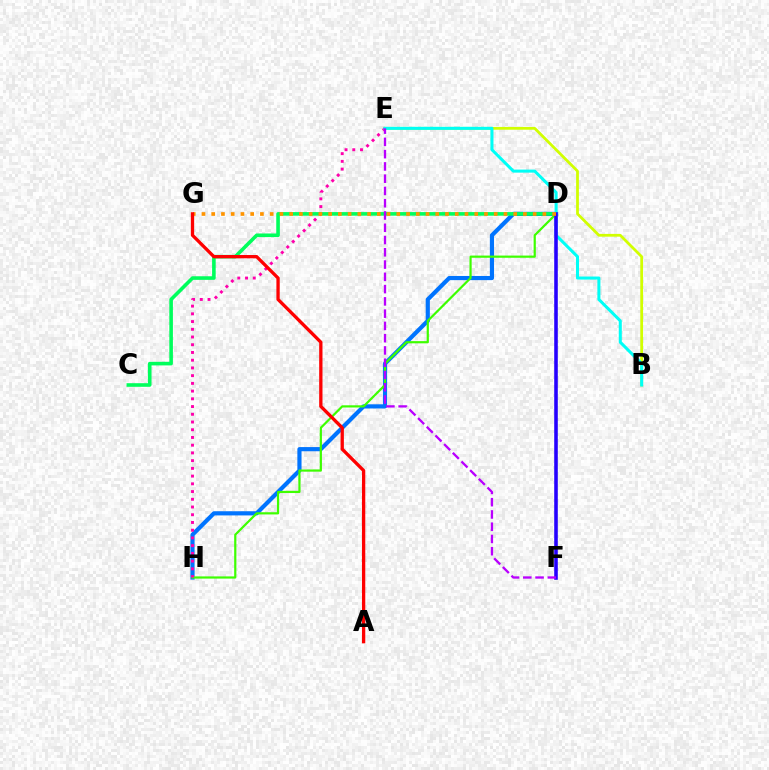{('D', 'H'): [{'color': '#0074ff', 'line_style': 'solid', 'thickness': 3.0}, {'color': '#3dff00', 'line_style': 'solid', 'thickness': 1.58}], ('B', 'E'): [{'color': '#d1ff00', 'line_style': 'solid', 'thickness': 2.0}, {'color': '#00fff6', 'line_style': 'solid', 'thickness': 2.19}], ('C', 'D'): [{'color': '#00ff5c', 'line_style': 'solid', 'thickness': 2.59}], ('E', 'H'): [{'color': '#ff00ac', 'line_style': 'dotted', 'thickness': 2.1}], ('D', 'F'): [{'color': '#2500ff', 'line_style': 'solid', 'thickness': 2.57}], ('E', 'F'): [{'color': '#b900ff', 'line_style': 'dashed', 'thickness': 1.67}], ('D', 'G'): [{'color': '#ff9400', 'line_style': 'dotted', 'thickness': 2.65}], ('A', 'G'): [{'color': '#ff0000', 'line_style': 'solid', 'thickness': 2.38}]}